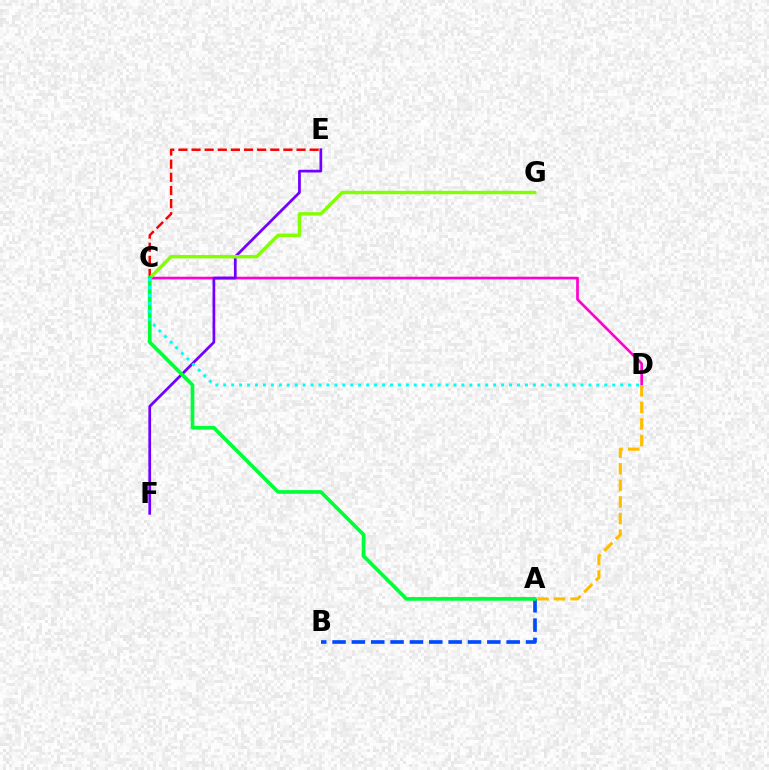{('C', 'E'): [{'color': '#ff0000', 'line_style': 'dashed', 'thickness': 1.78}], ('C', 'D'): [{'color': '#ff00cf', 'line_style': 'solid', 'thickness': 1.93}, {'color': '#00fff6', 'line_style': 'dotted', 'thickness': 2.16}], ('E', 'F'): [{'color': '#7200ff', 'line_style': 'solid', 'thickness': 1.96}], ('C', 'G'): [{'color': '#84ff00', 'line_style': 'solid', 'thickness': 2.46}], ('A', 'B'): [{'color': '#004bff', 'line_style': 'dashed', 'thickness': 2.63}], ('A', 'C'): [{'color': '#00ff39', 'line_style': 'solid', 'thickness': 2.66}], ('A', 'D'): [{'color': '#ffbd00', 'line_style': 'dashed', 'thickness': 2.25}]}